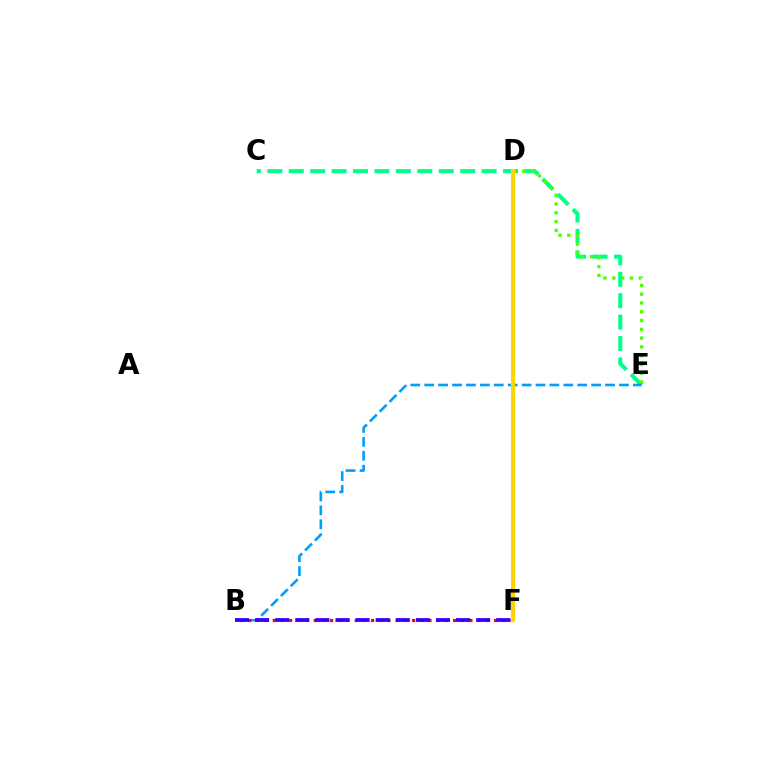{('C', 'E'): [{'color': '#00ff86', 'line_style': 'dashed', 'thickness': 2.91}], ('D', 'E'): [{'color': '#4fff00', 'line_style': 'dotted', 'thickness': 2.39}], ('B', 'E'): [{'color': '#009eff', 'line_style': 'dashed', 'thickness': 1.89}], ('B', 'F'): [{'color': '#ff0000', 'line_style': 'dotted', 'thickness': 2.23}, {'color': '#3700ff', 'line_style': 'dashed', 'thickness': 2.73}], ('D', 'F'): [{'color': '#ff00ed', 'line_style': 'dashed', 'thickness': 1.83}, {'color': '#ffd500', 'line_style': 'solid', 'thickness': 2.95}]}